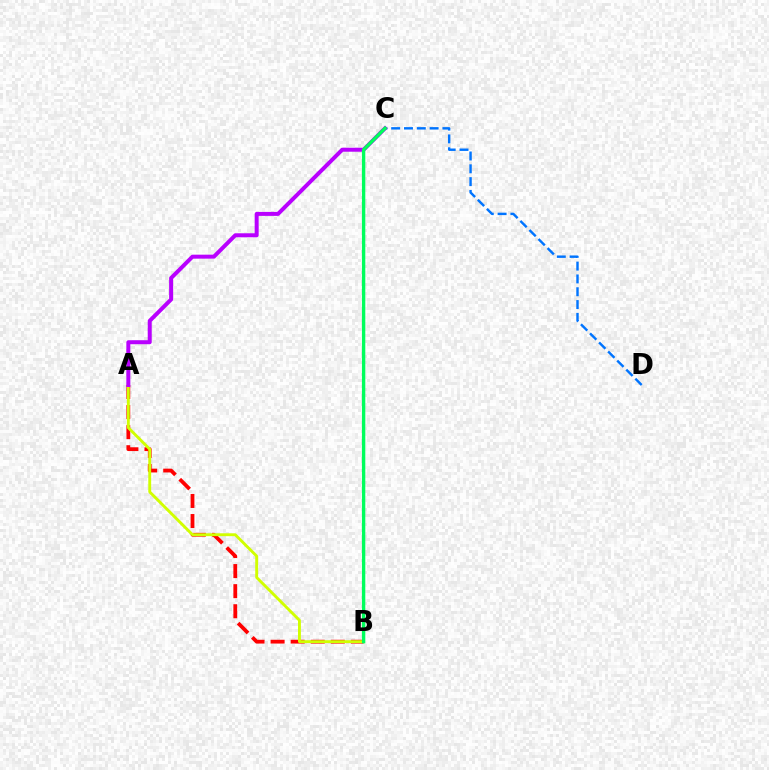{('A', 'B'): [{'color': '#ff0000', 'line_style': 'dashed', 'thickness': 2.73}, {'color': '#d1ff00', 'line_style': 'solid', 'thickness': 2.08}], ('C', 'D'): [{'color': '#0074ff', 'line_style': 'dashed', 'thickness': 1.74}], ('A', 'C'): [{'color': '#b900ff', 'line_style': 'solid', 'thickness': 2.87}], ('B', 'C'): [{'color': '#00ff5c', 'line_style': 'solid', 'thickness': 2.43}]}